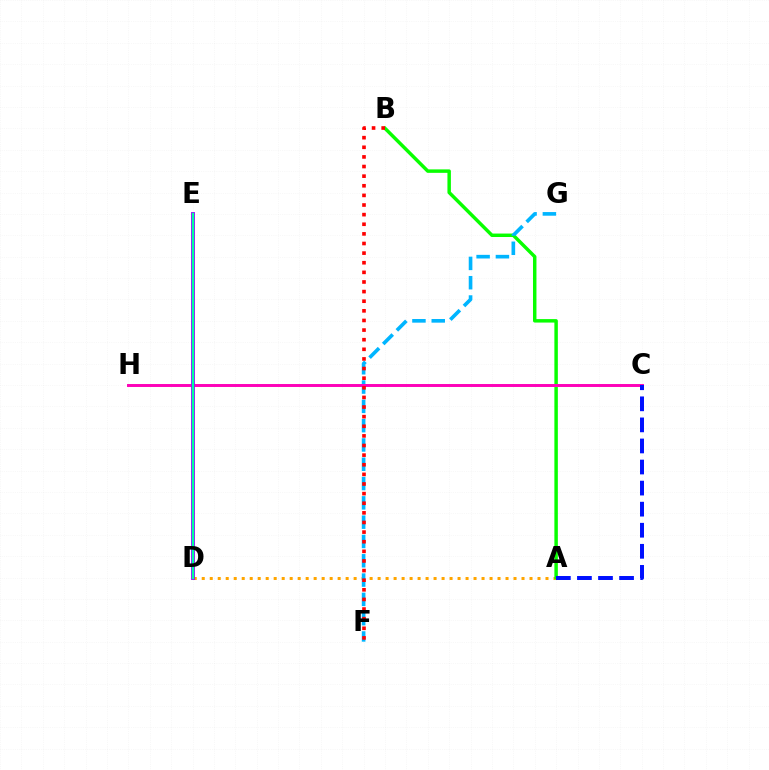{('A', 'D'): [{'color': '#ffa500', 'line_style': 'dotted', 'thickness': 2.17}], ('A', 'B'): [{'color': '#08ff00', 'line_style': 'solid', 'thickness': 2.49}], ('F', 'G'): [{'color': '#00b5ff', 'line_style': 'dashed', 'thickness': 2.62}], ('C', 'H'): [{'color': '#b3ff00', 'line_style': 'solid', 'thickness': 1.87}, {'color': '#ff00bd', 'line_style': 'solid', 'thickness': 2.1}], ('D', 'E'): [{'color': '#9b00ff', 'line_style': 'solid', 'thickness': 2.77}, {'color': '#00ff9d', 'line_style': 'solid', 'thickness': 1.62}], ('A', 'C'): [{'color': '#0010ff', 'line_style': 'dashed', 'thickness': 2.86}], ('B', 'F'): [{'color': '#ff0000', 'line_style': 'dotted', 'thickness': 2.61}]}